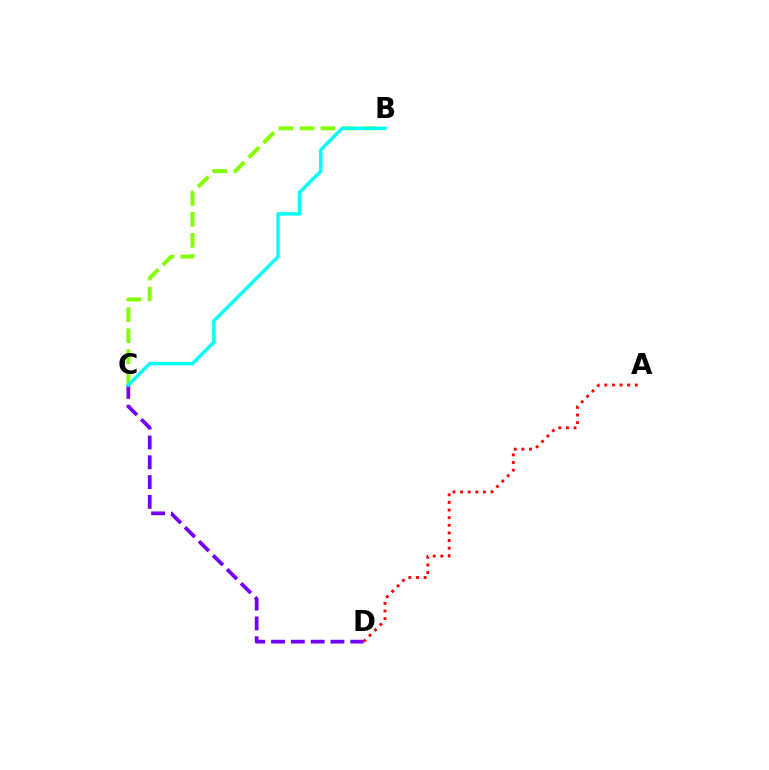{('C', 'D'): [{'color': '#7200ff', 'line_style': 'dashed', 'thickness': 2.69}], ('B', 'C'): [{'color': '#84ff00', 'line_style': 'dashed', 'thickness': 2.85}, {'color': '#00fff6', 'line_style': 'solid', 'thickness': 2.47}], ('A', 'D'): [{'color': '#ff0000', 'line_style': 'dotted', 'thickness': 2.07}]}